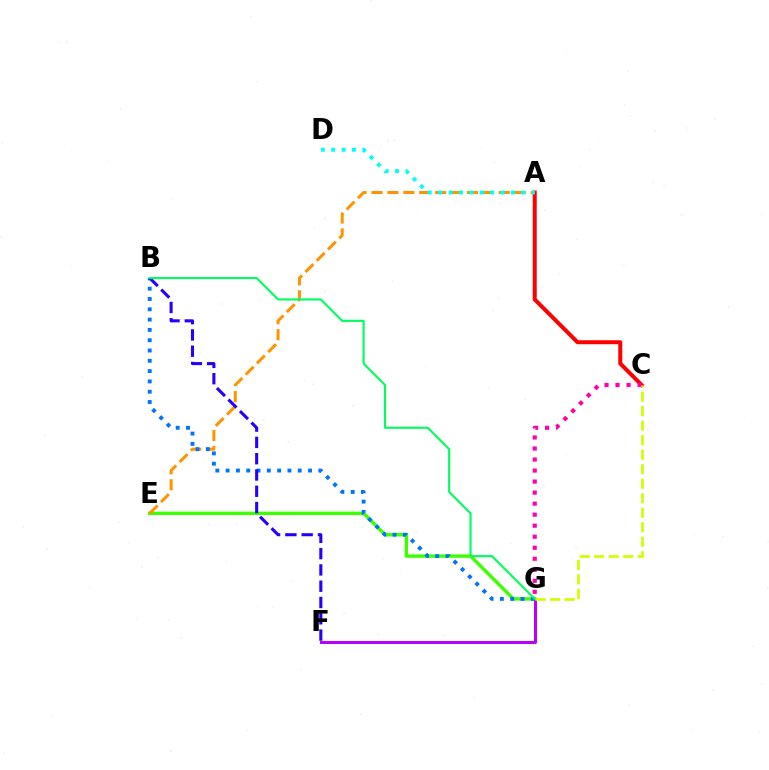{('E', 'G'): [{'color': '#3dff00', 'line_style': 'solid', 'thickness': 2.44}], ('A', 'C'): [{'color': '#ff0000', 'line_style': 'solid', 'thickness': 2.88}], ('F', 'G'): [{'color': '#b900ff', 'line_style': 'solid', 'thickness': 2.17}], ('C', 'G'): [{'color': '#ff00ac', 'line_style': 'dotted', 'thickness': 3.0}, {'color': '#d1ff00', 'line_style': 'dashed', 'thickness': 1.97}], ('A', 'E'): [{'color': '#ff9400', 'line_style': 'dashed', 'thickness': 2.16}], ('B', 'G'): [{'color': '#0074ff', 'line_style': 'dotted', 'thickness': 2.8}, {'color': '#00ff5c', 'line_style': 'solid', 'thickness': 1.54}], ('B', 'F'): [{'color': '#2500ff', 'line_style': 'dashed', 'thickness': 2.21}], ('A', 'D'): [{'color': '#00fff6', 'line_style': 'dotted', 'thickness': 2.82}]}